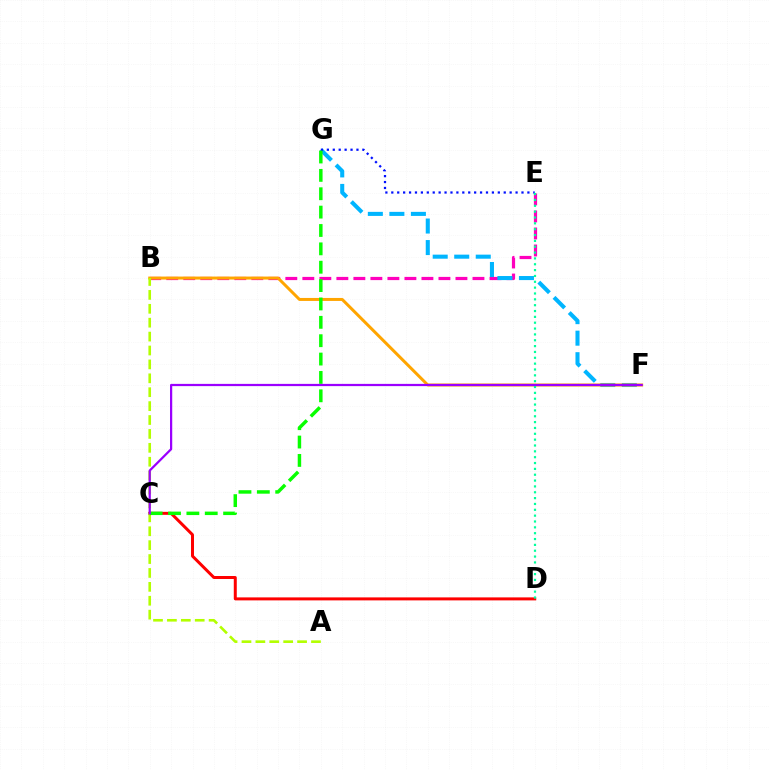{('B', 'E'): [{'color': '#ff00bd', 'line_style': 'dashed', 'thickness': 2.31}], ('C', 'D'): [{'color': '#ff0000', 'line_style': 'solid', 'thickness': 2.16}], ('F', 'G'): [{'color': '#00b5ff', 'line_style': 'dashed', 'thickness': 2.92}], ('B', 'F'): [{'color': '#ffa500', 'line_style': 'solid', 'thickness': 2.15}], ('E', 'G'): [{'color': '#0010ff', 'line_style': 'dotted', 'thickness': 1.61}], ('A', 'B'): [{'color': '#b3ff00', 'line_style': 'dashed', 'thickness': 1.89}], ('D', 'E'): [{'color': '#00ff9d', 'line_style': 'dotted', 'thickness': 1.59}], ('C', 'G'): [{'color': '#08ff00', 'line_style': 'dashed', 'thickness': 2.5}], ('C', 'F'): [{'color': '#9b00ff', 'line_style': 'solid', 'thickness': 1.61}]}